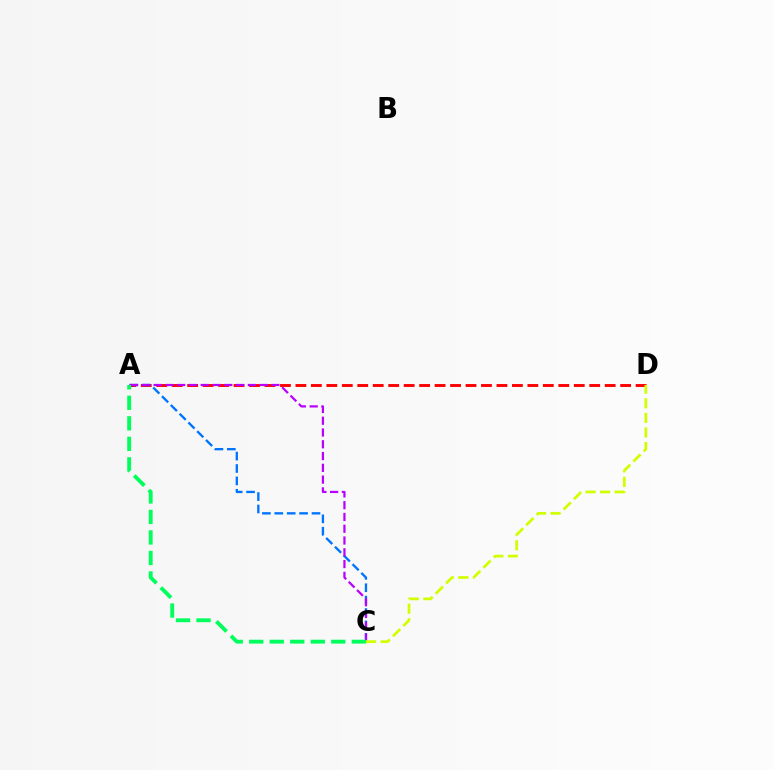{('A', 'D'): [{'color': '#ff0000', 'line_style': 'dashed', 'thickness': 2.1}], ('A', 'C'): [{'color': '#0074ff', 'line_style': 'dashed', 'thickness': 1.68}, {'color': '#b900ff', 'line_style': 'dashed', 'thickness': 1.6}, {'color': '#00ff5c', 'line_style': 'dashed', 'thickness': 2.79}], ('C', 'D'): [{'color': '#d1ff00', 'line_style': 'dashed', 'thickness': 1.98}]}